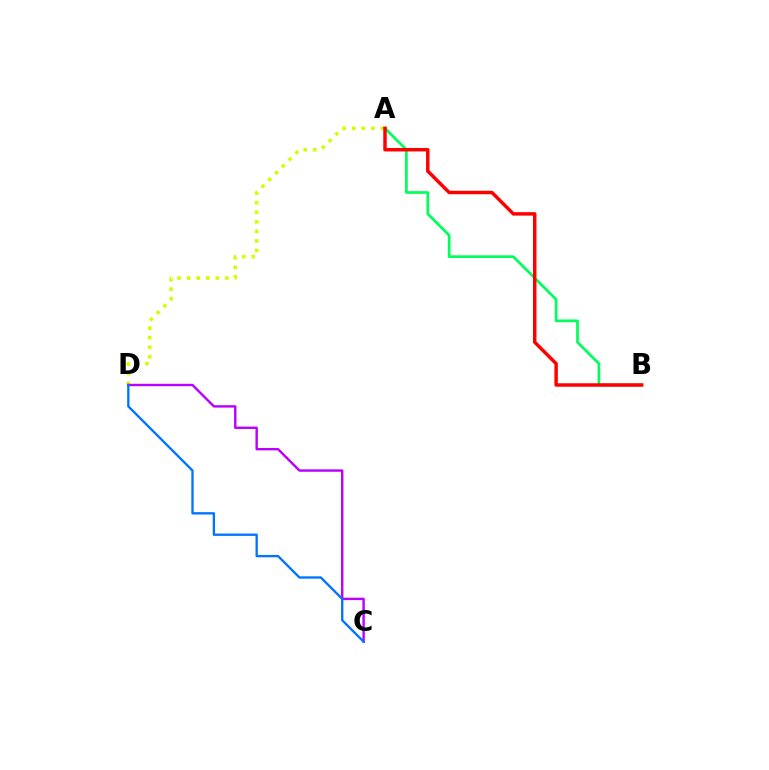{('A', 'D'): [{'color': '#d1ff00', 'line_style': 'dotted', 'thickness': 2.6}], ('A', 'B'): [{'color': '#00ff5c', 'line_style': 'solid', 'thickness': 1.95}, {'color': '#ff0000', 'line_style': 'solid', 'thickness': 2.5}], ('C', 'D'): [{'color': '#b900ff', 'line_style': 'solid', 'thickness': 1.73}, {'color': '#0074ff', 'line_style': 'solid', 'thickness': 1.68}]}